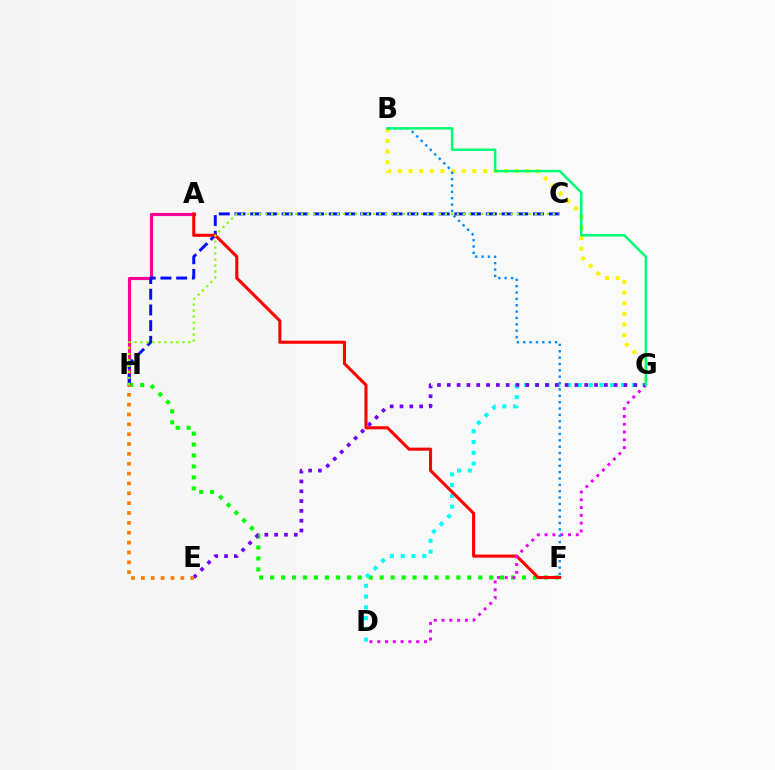{('A', 'H'): [{'color': '#ff0094', 'line_style': 'solid', 'thickness': 2.25}], ('F', 'H'): [{'color': '#08ff00', 'line_style': 'dotted', 'thickness': 2.98}], ('B', 'G'): [{'color': '#fcf500', 'line_style': 'dotted', 'thickness': 2.89}, {'color': '#00ff74', 'line_style': 'solid', 'thickness': 1.8}], ('C', 'H'): [{'color': '#0010ff', 'line_style': 'dashed', 'thickness': 2.13}, {'color': '#84ff00', 'line_style': 'dotted', 'thickness': 1.63}], ('D', 'G'): [{'color': '#00fff6', 'line_style': 'dotted', 'thickness': 2.93}, {'color': '#ee00ff', 'line_style': 'dotted', 'thickness': 2.12}], ('A', 'F'): [{'color': '#ff0000', 'line_style': 'solid', 'thickness': 2.21}], ('E', 'G'): [{'color': '#7200ff', 'line_style': 'dotted', 'thickness': 2.67}], ('B', 'F'): [{'color': '#008cff', 'line_style': 'dotted', 'thickness': 1.73}], ('E', 'H'): [{'color': '#ff7c00', 'line_style': 'dotted', 'thickness': 2.68}]}